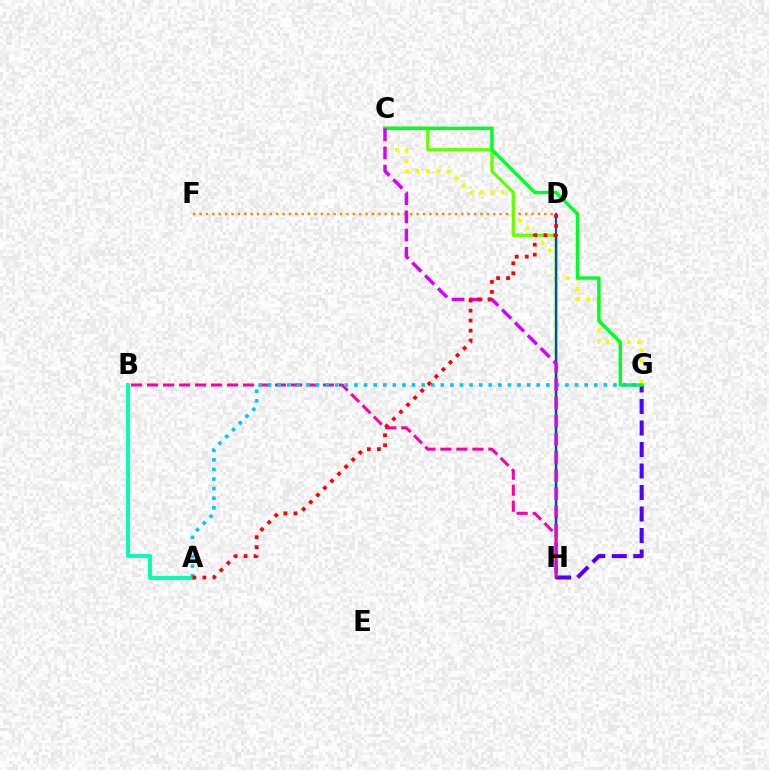{('D', 'F'): [{'color': '#ff8800', 'line_style': 'dotted', 'thickness': 1.73}], ('C', 'G'): [{'color': '#eeff00', 'line_style': 'dotted', 'thickness': 2.84}, {'color': '#00ff27', 'line_style': 'solid', 'thickness': 2.46}], ('C', 'H'): [{'color': '#66ff00', 'line_style': 'solid', 'thickness': 2.32}, {'color': '#d600ff', 'line_style': 'dashed', 'thickness': 2.47}], ('D', 'H'): [{'color': '#003fff', 'line_style': 'solid', 'thickness': 1.51}], ('G', 'H'): [{'color': '#4f00ff', 'line_style': 'dashed', 'thickness': 2.92}], ('B', 'H'): [{'color': '#ff00a0', 'line_style': 'dashed', 'thickness': 2.17}], ('A', 'B'): [{'color': '#00ffaf', 'line_style': 'solid', 'thickness': 2.78}], ('A', 'G'): [{'color': '#00c7ff', 'line_style': 'dotted', 'thickness': 2.61}], ('A', 'D'): [{'color': '#ff0000', 'line_style': 'dotted', 'thickness': 2.72}]}